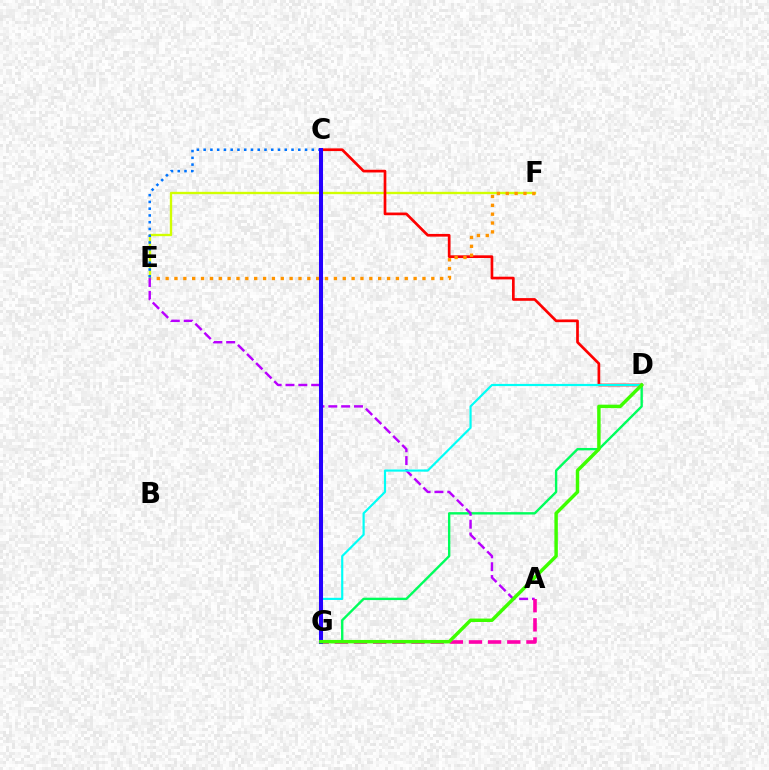{('E', 'F'): [{'color': '#d1ff00', 'line_style': 'solid', 'thickness': 1.69}, {'color': '#ff9400', 'line_style': 'dotted', 'thickness': 2.41}], ('D', 'G'): [{'color': '#00ff5c', 'line_style': 'solid', 'thickness': 1.71}, {'color': '#00fff6', 'line_style': 'solid', 'thickness': 1.57}, {'color': '#3dff00', 'line_style': 'solid', 'thickness': 2.48}], ('C', 'D'): [{'color': '#ff0000', 'line_style': 'solid', 'thickness': 1.94}], ('A', 'E'): [{'color': '#b900ff', 'line_style': 'dashed', 'thickness': 1.74}], ('C', 'E'): [{'color': '#0074ff', 'line_style': 'dotted', 'thickness': 1.84}], ('A', 'G'): [{'color': '#ff00ac', 'line_style': 'dashed', 'thickness': 2.6}], ('C', 'G'): [{'color': '#2500ff', 'line_style': 'solid', 'thickness': 2.91}]}